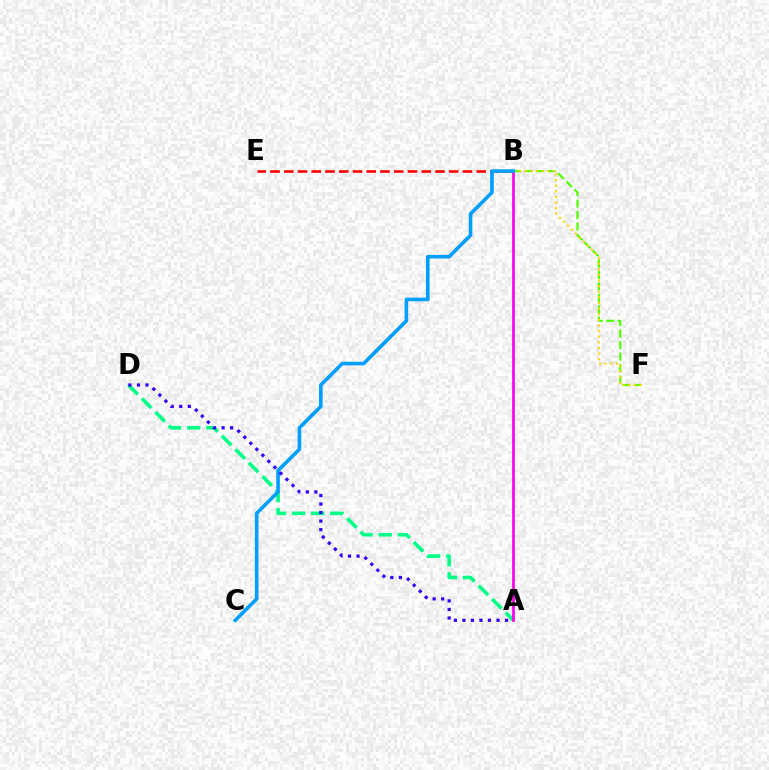{('B', 'E'): [{'color': '#ff0000', 'line_style': 'dashed', 'thickness': 1.87}], ('B', 'F'): [{'color': '#4fff00', 'line_style': 'dashed', 'thickness': 1.56}, {'color': '#ffd500', 'line_style': 'dotted', 'thickness': 1.53}], ('A', 'D'): [{'color': '#00ff86', 'line_style': 'dashed', 'thickness': 2.6}, {'color': '#3700ff', 'line_style': 'dotted', 'thickness': 2.32}], ('A', 'B'): [{'color': '#ff00ed', 'line_style': 'solid', 'thickness': 1.95}], ('B', 'C'): [{'color': '#009eff', 'line_style': 'solid', 'thickness': 2.6}]}